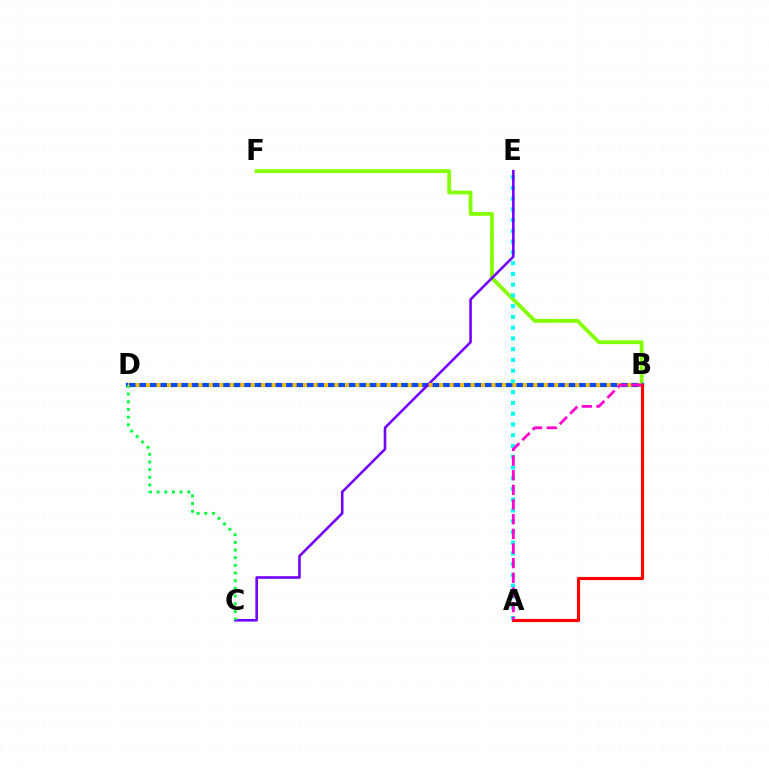{('B', 'F'): [{'color': '#84ff00', 'line_style': 'solid', 'thickness': 2.74}], ('B', 'D'): [{'color': '#004bff', 'line_style': 'solid', 'thickness': 2.99}, {'color': '#ffbd00', 'line_style': 'dotted', 'thickness': 2.84}], ('A', 'E'): [{'color': '#00fff6', 'line_style': 'dotted', 'thickness': 2.92}], ('C', 'E'): [{'color': '#7200ff', 'line_style': 'solid', 'thickness': 1.86}], ('C', 'D'): [{'color': '#00ff39', 'line_style': 'dotted', 'thickness': 2.08}], ('A', 'B'): [{'color': '#ff0000', 'line_style': 'solid', 'thickness': 2.27}, {'color': '#ff00cf', 'line_style': 'dashed', 'thickness': 1.99}]}